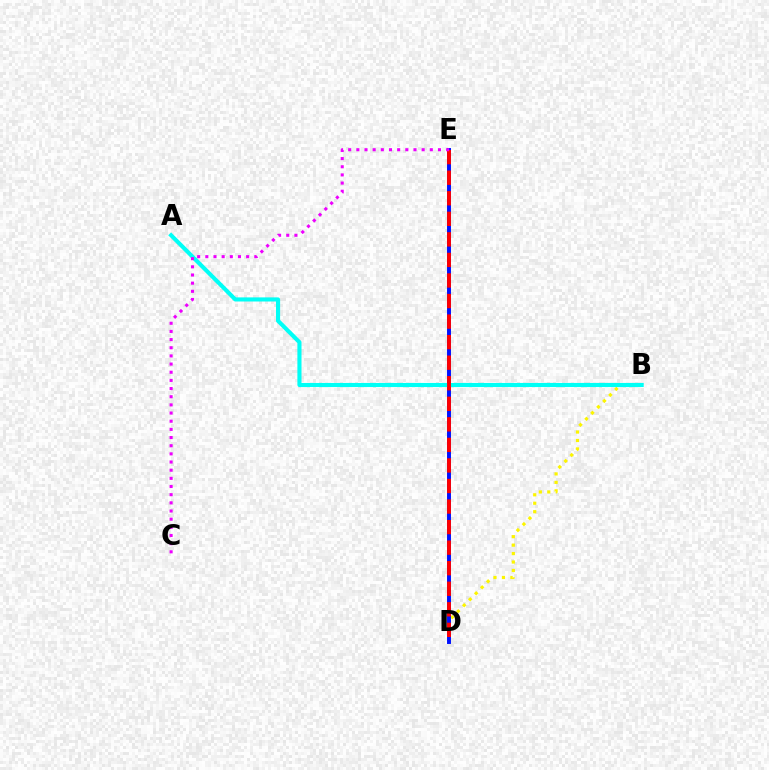{('D', 'E'): [{'color': '#08ff00', 'line_style': 'dotted', 'thickness': 1.65}, {'color': '#0010ff', 'line_style': 'solid', 'thickness': 2.84}, {'color': '#ff0000', 'line_style': 'dashed', 'thickness': 2.79}], ('B', 'D'): [{'color': '#fcf500', 'line_style': 'dotted', 'thickness': 2.3}], ('A', 'B'): [{'color': '#00fff6', 'line_style': 'solid', 'thickness': 2.96}], ('C', 'E'): [{'color': '#ee00ff', 'line_style': 'dotted', 'thickness': 2.22}]}